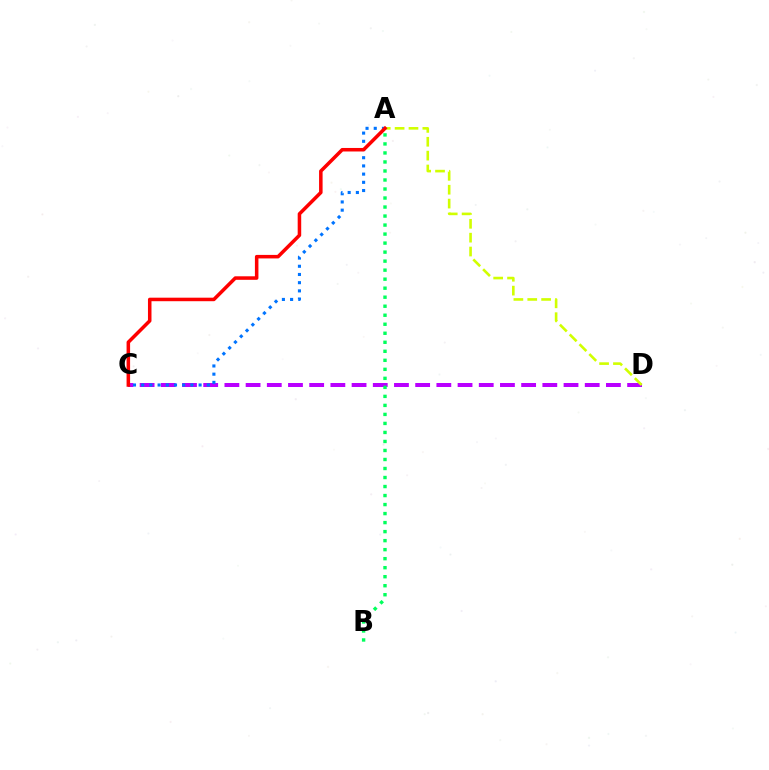{('C', 'D'): [{'color': '#b900ff', 'line_style': 'dashed', 'thickness': 2.88}], ('A', 'B'): [{'color': '#00ff5c', 'line_style': 'dotted', 'thickness': 2.45}], ('A', 'D'): [{'color': '#d1ff00', 'line_style': 'dashed', 'thickness': 1.88}], ('A', 'C'): [{'color': '#0074ff', 'line_style': 'dotted', 'thickness': 2.23}, {'color': '#ff0000', 'line_style': 'solid', 'thickness': 2.54}]}